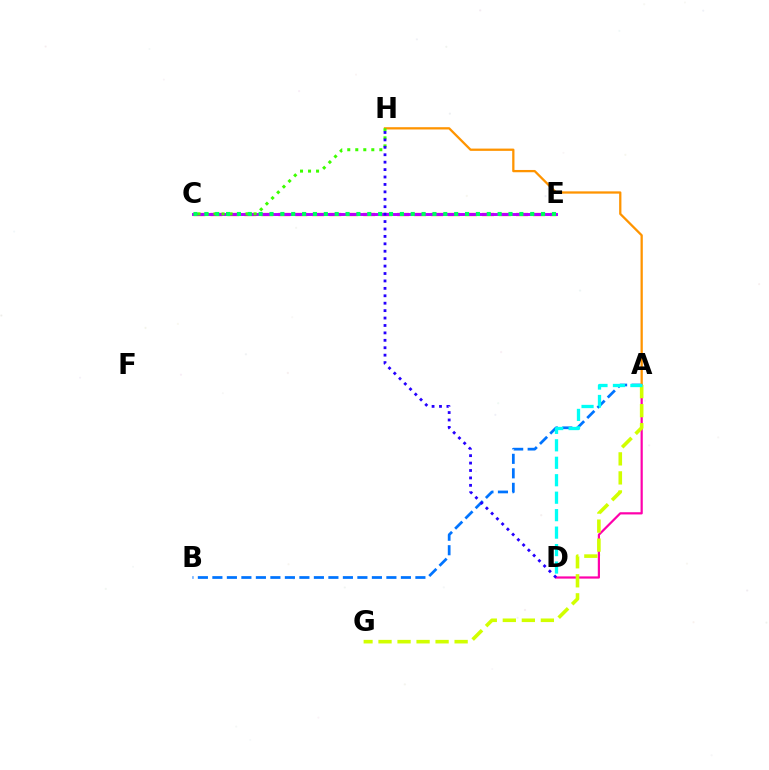{('A', 'D'): [{'color': '#ff00ac', 'line_style': 'solid', 'thickness': 1.59}, {'color': '#00fff6', 'line_style': 'dashed', 'thickness': 2.37}], ('C', 'E'): [{'color': '#ff0000', 'line_style': 'dashed', 'thickness': 2.31}, {'color': '#b900ff', 'line_style': 'solid', 'thickness': 2.12}, {'color': '#00ff5c', 'line_style': 'dotted', 'thickness': 2.95}], ('A', 'B'): [{'color': '#0074ff', 'line_style': 'dashed', 'thickness': 1.97}], ('A', 'H'): [{'color': '#ff9400', 'line_style': 'solid', 'thickness': 1.64}], ('A', 'G'): [{'color': '#d1ff00', 'line_style': 'dashed', 'thickness': 2.58}], ('C', 'H'): [{'color': '#3dff00', 'line_style': 'dotted', 'thickness': 2.18}], ('D', 'H'): [{'color': '#2500ff', 'line_style': 'dotted', 'thickness': 2.02}]}